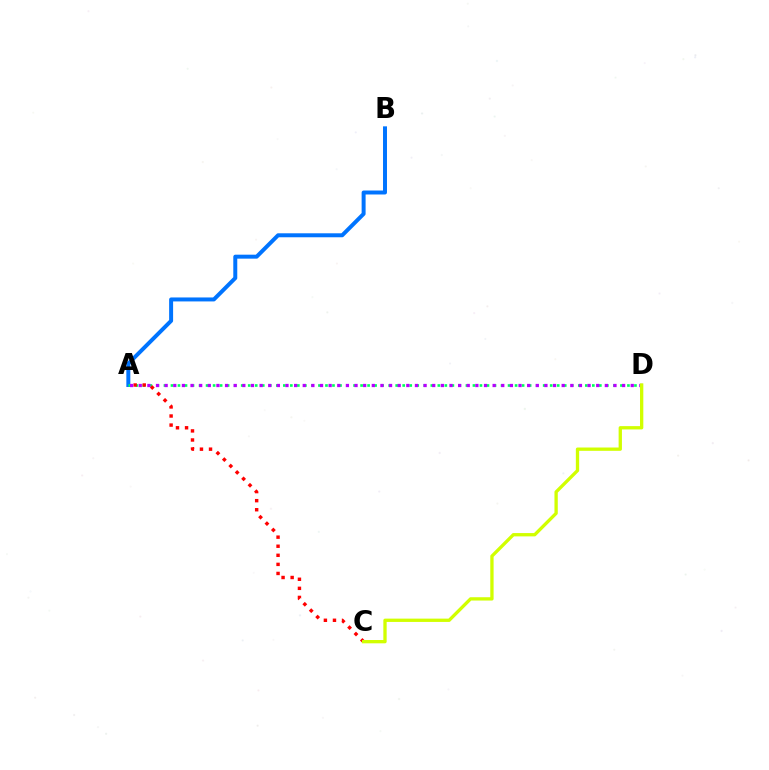{('A', 'B'): [{'color': '#0074ff', 'line_style': 'solid', 'thickness': 2.86}], ('A', 'D'): [{'color': '#00ff5c', 'line_style': 'dotted', 'thickness': 1.91}, {'color': '#b900ff', 'line_style': 'dotted', 'thickness': 2.35}], ('A', 'C'): [{'color': '#ff0000', 'line_style': 'dotted', 'thickness': 2.46}], ('C', 'D'): [{'color': '#d1ff00', 'line_style': 'solid', 'thickness': 2.38}]}